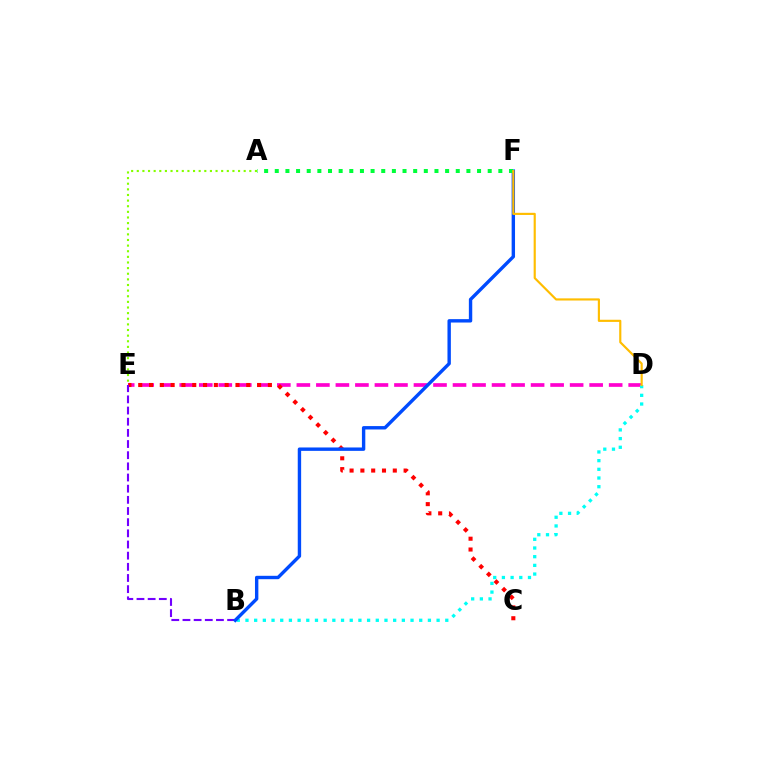{('D', 'E'): [{'color': '#ff00cf', 'line_style': 'dashed', 'thickness': 2.65}], ('B', 'D'): [{'color': '#00fff6', 'line_style': 'dotted', 'thickness': 2.36}], ('C', 'E'): [{'color': '#ff0000', 'line_style': 'dotted', 'thickness': 2.94}], ('B', 'E'): [{'color': '#7200ff', 'line_style': 'dashed', 'thickness': 1.52}], ('B', 'F'): [{'color': '#004bff', 'line_style': 'solid', 'thickness': 2.44}], ('A', 'F'): [{'color': '#00ff39', 'line_style': 'dotted', 'thickness': 2.89}], ('A', 'E'): [{'color': '#84ff00', 'line_style': 'dotted', 'thickness': 1.53}], ('D', 'F'): [{'color': '#ffbd00', 'line_style': 'solid', 'thickness': 1.55}]}